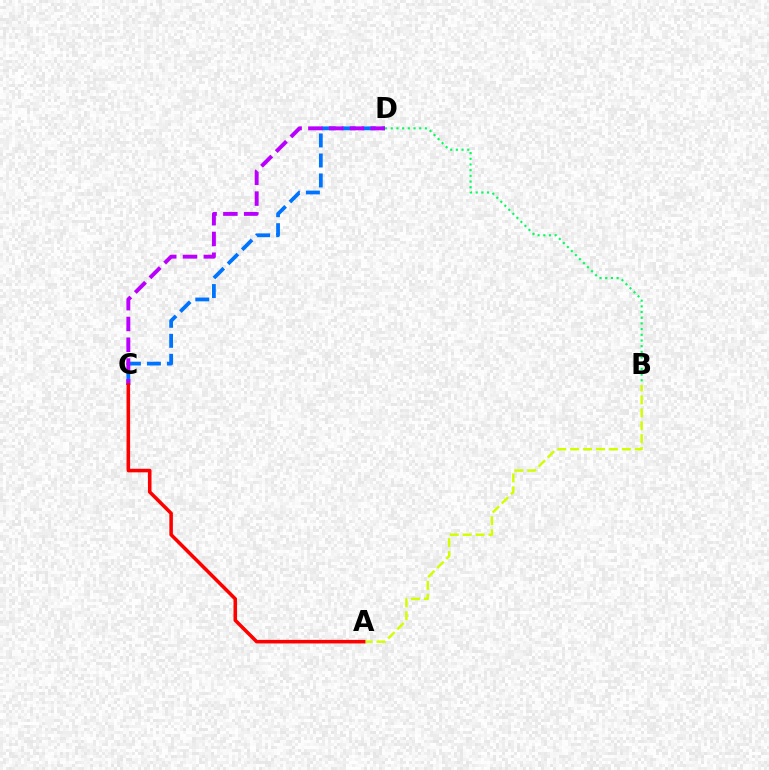{('C', 'D'): [{'color': '#0074ff', 'line_style': 'dashed', 'thickness': 2.72}, {'color': '#b900ff', 'line_style': 'dashed', 'thickness': 2.82}], ('A', 'B'): [{'color': '#d1ff00', 'line_style': 'dashed', 'thickness': 1.76}], ('A', 'C'): [{'color': '#ff0000', 'line_style': 'solid', 'thickness': 2.56}], ('B', 'D'): [{'color': '#00ff5c', 'line_style': 'dotted', 'thickness': 1.55}]}